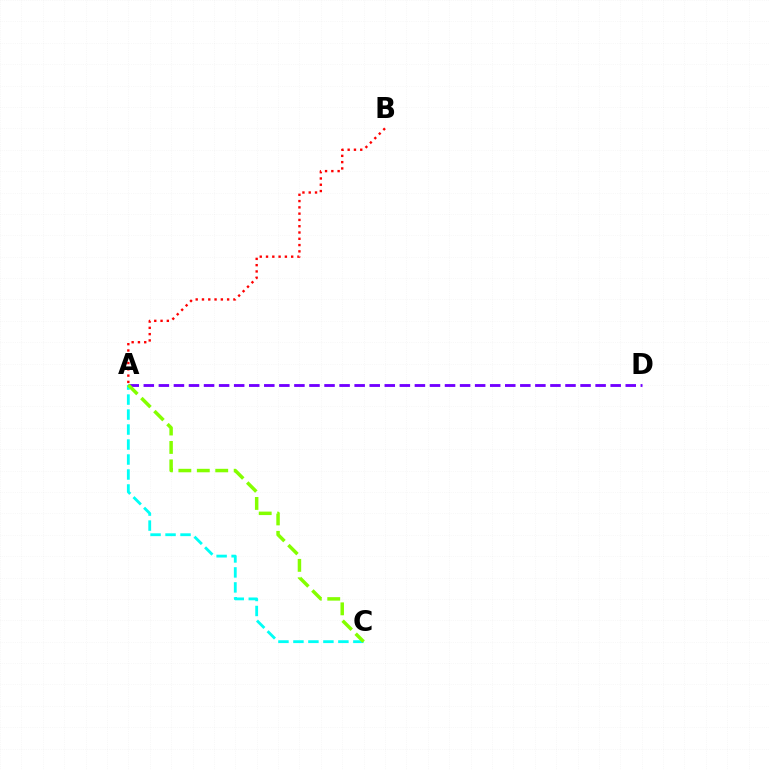{('A', 'C'): [{'color': '#00fff6', 'line_style': 'dashed', 'thickness': 2.04}, {'color': '#84ff00', 'line_style': 'dashed', 'thickness': 2.5}], ('A', 'B'): [{'color': '#ff0000', 'line_style': 'dotted', 'thickness': 1.71}], ('A', 'D'): [{'color': '#7200ff', 'line_style': 'dashed', 'thickness': 2.05}]}